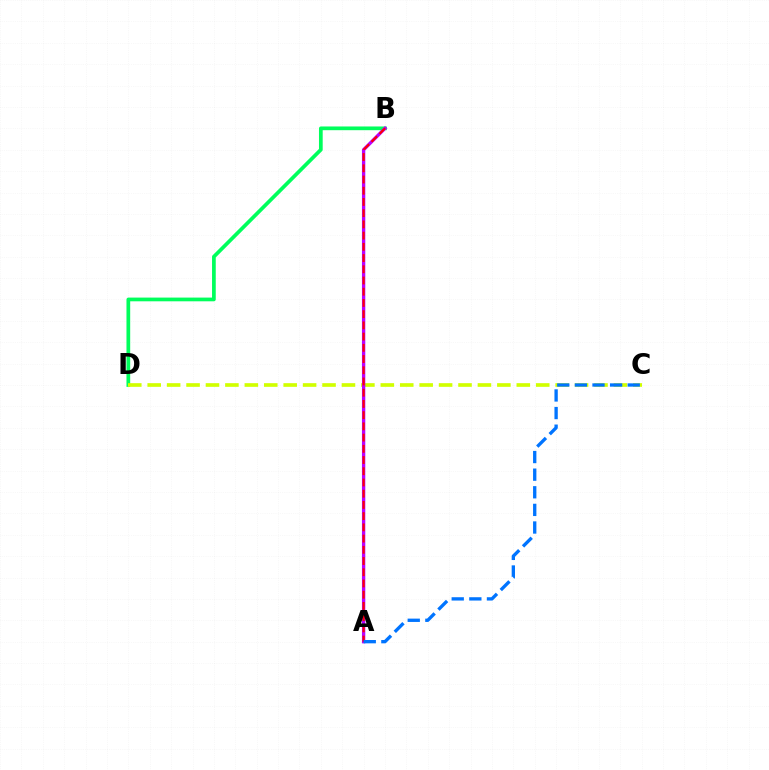{('B', 'D'): [{'color': '#00ff5c', 'line_style': 'solid', 'thickness': 2.68}], ('C', 'D'): [{'color': '#d1ff00', 'line_style': 'dashed', 'thickness': 2.64}], ('A', 'B'): [{'color': '#b900ff', 'line_style': 'solid', 'thickness': 2.4}, {'color': '#ff0000', 'line_style': 'dashed', 'thickness': 1.52}], ('A', 'C'): [{'color': '#0074ff', 'line_style': 'dashed', 'thickness': 2.39}]}